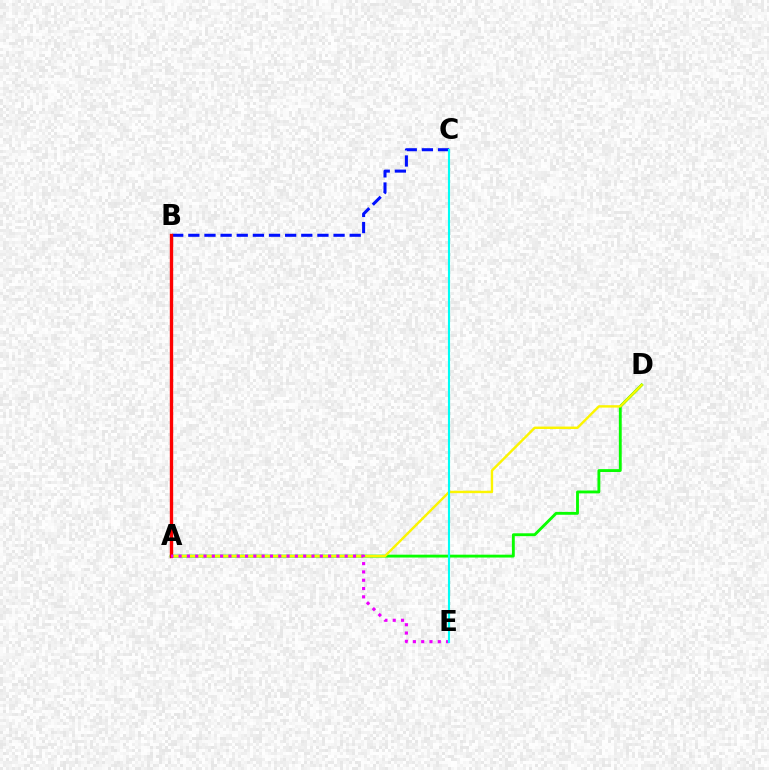{('A', 'D'): [{'color': '#08ff00', 'line_style': 'solid', 'thickness': 2.06}, {'color': '#fcf500', 'line_style': 'solid', 'thickness': 1.74}], ('B', 'C'): [{'color': '#0010ff', 'line_style': 'dashed', 'thickness': 2.19}], ('A', 'B'): [{'color': '#ff0000', 'line_style': 'solid', 'thickness': 2.42}], ('A', 'E'): [{'color': '#ee00ff', 'line_style': 'dotted', 'thickness': 2.26}], ('C', 'E'): [{'color': '#00fff6', 'line_style': 'solid', 'thickness': 1.53}]}